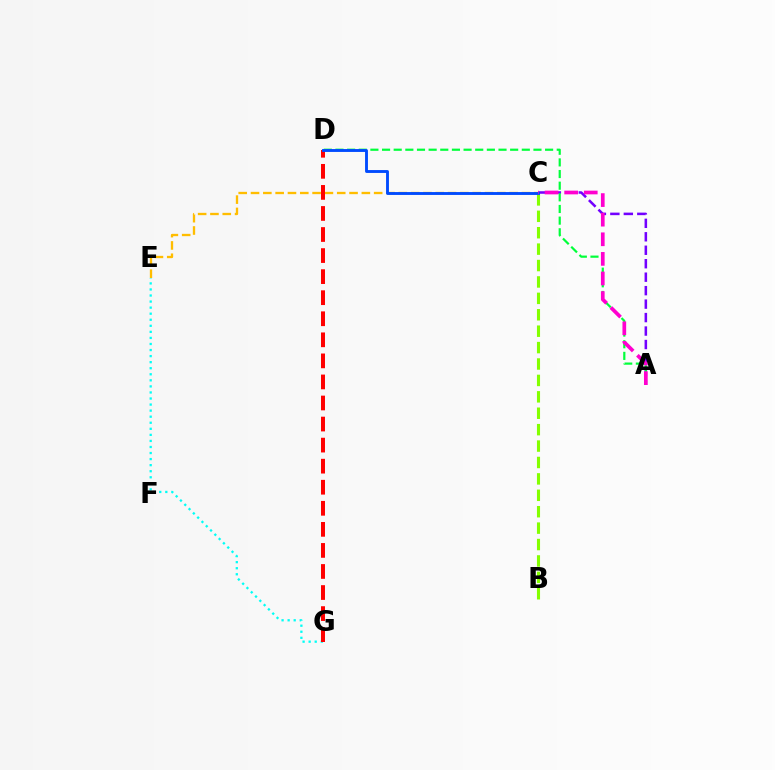{('A', 'C'): [{'color': '#7200ff', 'line_style': 'dashed', 'thickness': 1.83}, {'color': '#ff00cf', 'line_style': 'dashed', 'thickness': 2.66}], ('E', 'G'): [{'color': '#00fff6', 'line_style': 'dotted', 'thickness': 1.65}], ('A', 'D'): [{'color': '#00ff39', 'line_style': 'dashed', 'thickness': 1.58}], ('B', 'C'): [{'color': '#84ff00', 'line_style': 'dashed', 'thickness': 2.23}], ('C', 'E'): [{'color': '#ffbd00', 'line_style': 'dashed', 'thickness': 1.67}], ('D', 'G'): [{'color': '#ff0000', 'line_style': 'dashed', 'thickness': 2.86}], ('C', 'D'): [{'color': '#004bff', 'line_style': 'solid', 'thickness': 2.07}]}